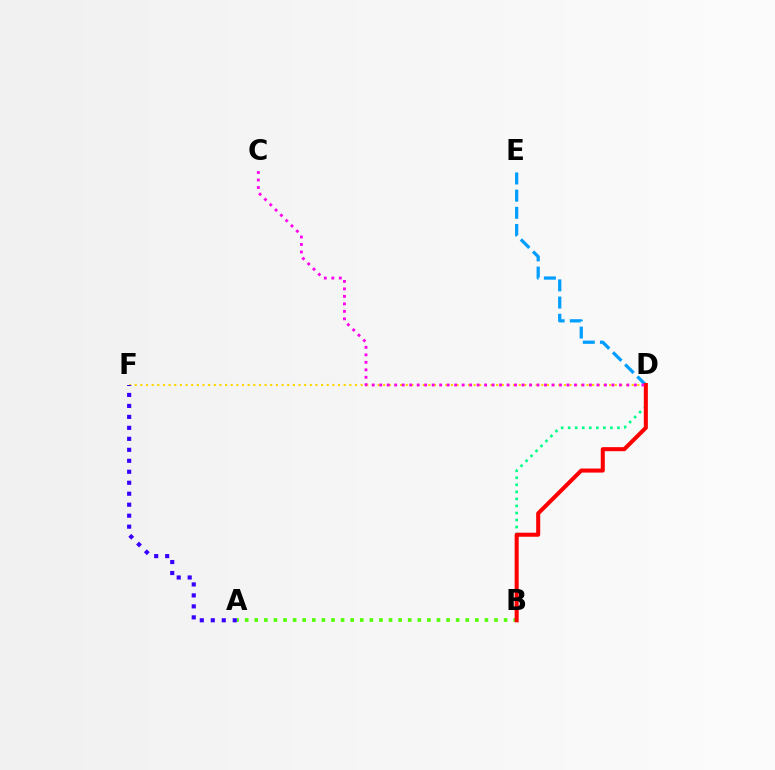{('D', 'E'): [{'color': '#009eff', 'line_style': 'dashed', 'thickness': 2.33}], ('B', 'D'): [{'color': '#00ff86', 'line_style': 'dotted', 'thickness': 1.91}, {'color': '#ff0000', 'line_style': 'solid', 'thickness': 2.91}], ('D', 'F'): [{'color': '#ffd500', 'line_style': 'dotted', 'thickness': 1.53}], ('A', 'F'): [{'color': '#3700ff', 'line_style': 'dotted', 'thickness': 2.98}], ('A', 'B'): [{'color': '#4fff00', 'line_style': 'dotted', 'thickness': 2.61}], ('C', 'D'): [{'color': '#ff00ed', 'line_style': 'dotted', 'thickness': 2.03}]}